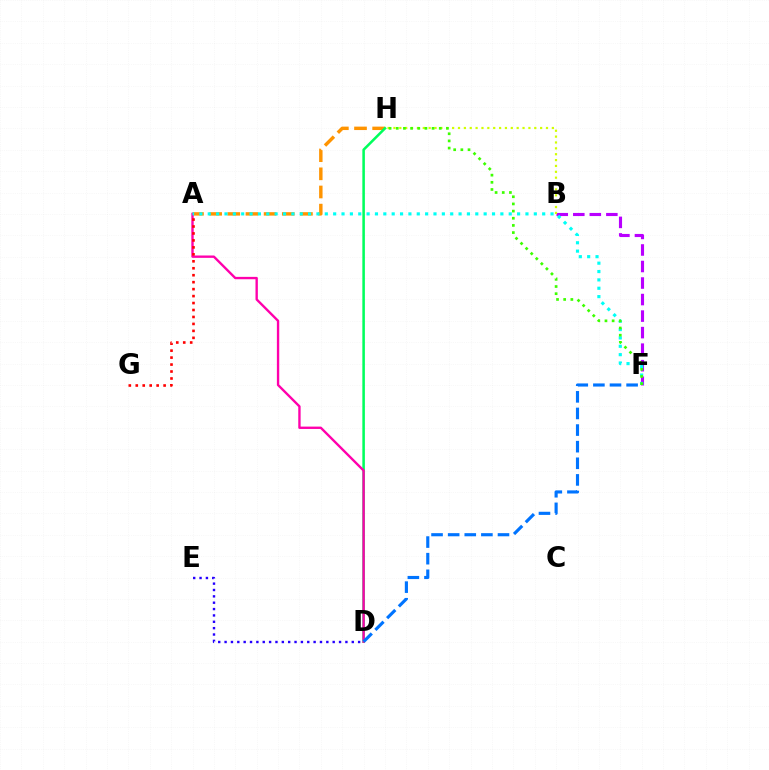{('A', 'H'): [{'color': '#ff9400', 'line_style': 'dashed', 'thickness': 2.47}], ('B', 'F'): [{'color': '#b900ff', 'line_style': 'dashed', 'thickness': 2.25}], ('D', 'H'): [{'color': '#00ff5c', 'line_style': 'solid', 'thickness': 1.83}], ('B', 'H'): [{'color': '#d1ff00', 'line_style': 'dotted', 'thickness': 1.59}], ('A', 'D'): [{'color': '#ff00ac', 'line_style': 'solid', 'thickness': 1.7}], ('D', 'E'): [{'color': '#2500ff', 'line_style': 'dotted', 'thickness': 1.73}], ('A', 'G'): [{'color': '#ff0000', 'line_style': 'dotted', 'thickness': 1.89}], ('A', 'F'): [{'color': '#00fff6', 'line_style': 'dotted', 'thickness': 2.27}], ('D', 'F'): [{'color': '#0074ff', 'line_style': 'dashed', 'thickness': 2.26}], ('F', 'H'): [{'color': '#3dff00', 'line_style': 'dotted', 'thickness': 1.95}]}